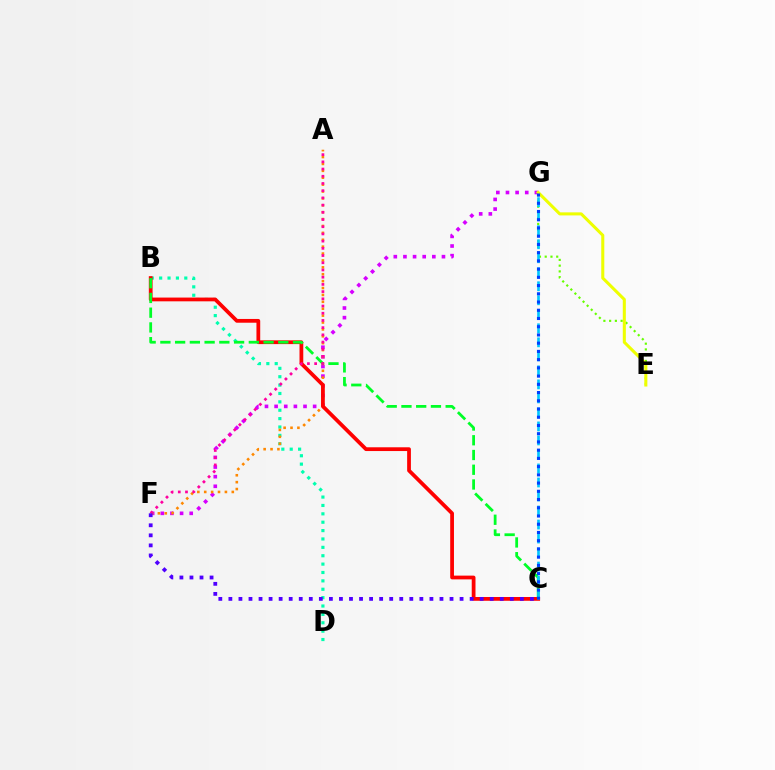{('B', 'D'): [{'color': '#00ffaf', 'line_style': 'dotted', 'thickness': 2.28}], ('F', 'G'): [{'color': '#d600ff', 'line_style': 'dotted', 'thickness': 2.62}], ('A', 'F'): [{'color': '#ff8800', 'line_style': 'dotted', 'thickness': 1.87}, {'color': '#ff00a0', 'line_style': 'dotted', 'thickness': 1.96}], ('E', 'G'): [{'color': '#66ff00', 'line_style': 'dotted', 'thickness': 1.56}, {'color': '#eeff00', 'line_style': 'solid', 'thickness': 2.2}], ('B', 'C'): [{'color': '#ff0000', 'line_style': 'solid', 'thickness': 2.71}, {'color': '#00ff27', 'line_style': 'dashed', 'thickness': 2.0}], ('C', 'G'): [{'color': '#00c7ff', 'line_style': 'dashed', 'thickness': 1.9}, {'color': '#003fff', 'line_style': 'dotted', 'thickness': 2.24}], ('C', 'F'): [{'color': '#4f00ff', 'line_style': 'dotted', 'thickness': 2.73}]}